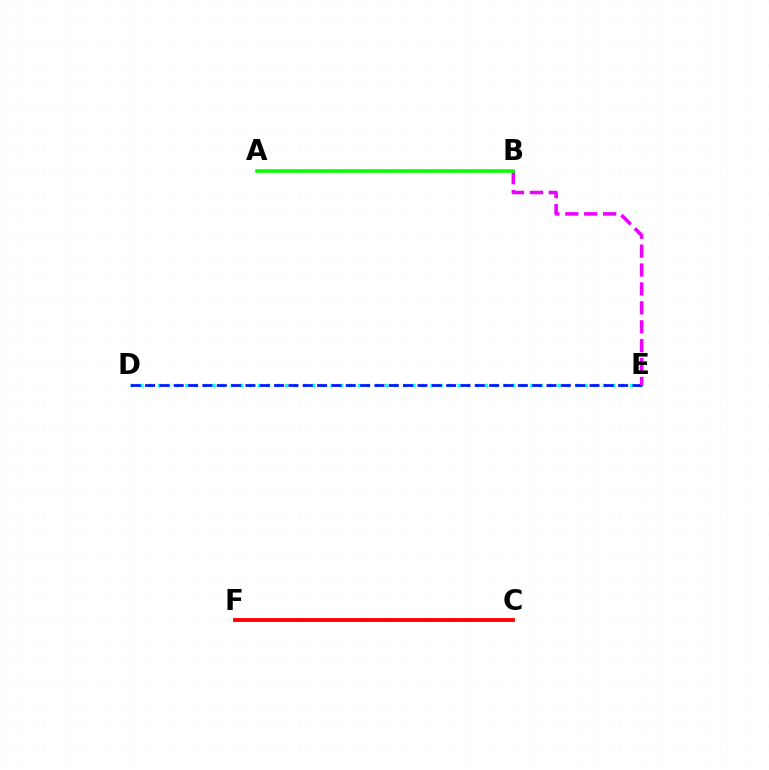{('D', 'E'): [{'color': '#00fff6', 'line_style': 'dotted', 'thickness': 2.47}, {'color': '#0010ff', 'line_style': 'dashed', 'thickness': 1.95}], ('B', 'E'): [{'color': '#ee00ff', 'line_style': 'dashed', 'thickness': 2.57}], ('C', 'F'): [{'color': '#fcf500', 'line_style': 'dotted', 'thickness': 2.13}, {'color': '#ff0000', 'line_style': 'solid', 'thickness': 2.77}], ('A', 'B'): [{'color': '#08ff00', 'line_style': 'solid', 'thickness': 2.57}]}